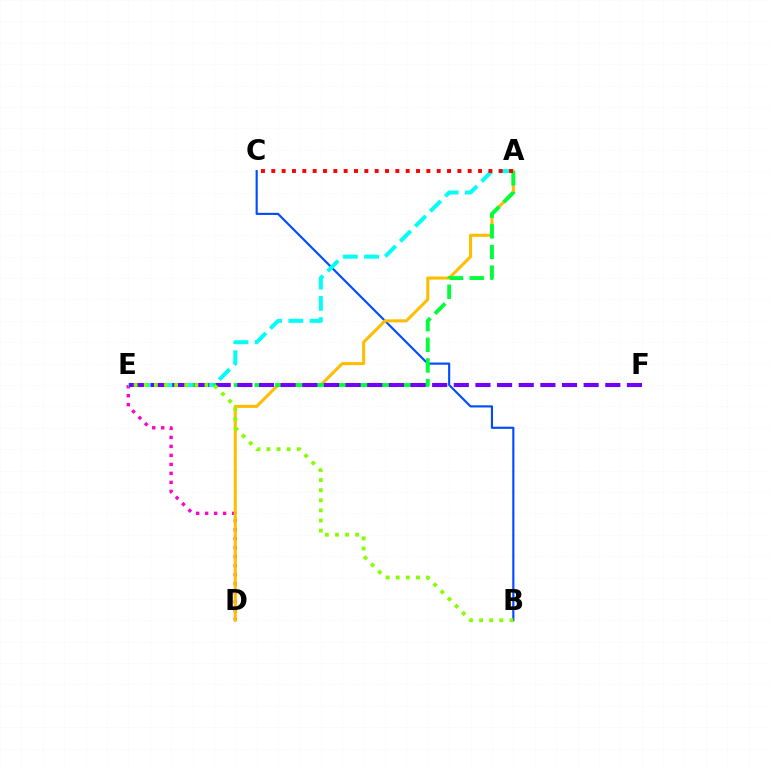{('B', 'C'): [{'color': '#004bff', 'line_style': 'solid', 'thickness': 1.53}], ('D', 'E'): [{'color': '#ff00cf', 'line_style': 'dotted', 'thickness': 2.44}], ('A', 'D'): [{'color': '#ffbd00', 'line_style': 'solid', 'thickness': 2.2}], ('A', 'E'): [{'color': '#00fff6', 'line_style': 'dashed', 'thickness': 2.88}, {'color': '#00ff39', 'line_style': 'dashed', 'thickness': 2.8}], ('E', 'F'): [{'color': '#7200ff', 'line_style': 'dashed', 'thickness': 2.94}], ('B', 'E'): [{'color': '#84ff00', 'line_style': 'dotted', 'thickness': 2.75}], ('A', 'C'): [{'color': '#ff0000', 'line_style': 'dotted', 'thickness': 2.81}]}